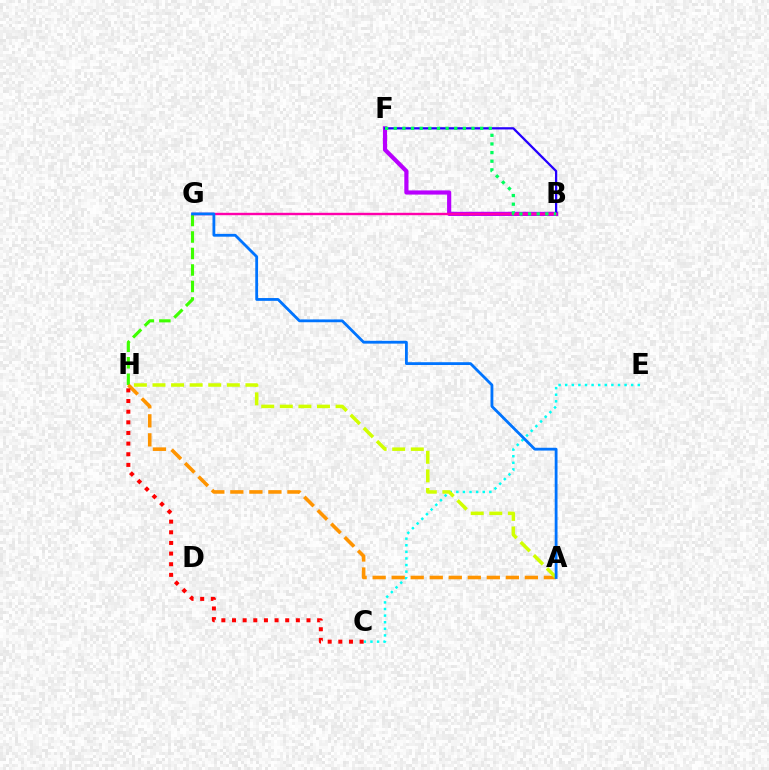{('G', 'H'): [{'color': '#3dff00', 'line_style': 'dashed', 'thickness': 2.24}], ('B', 'F'): [{'color': '#b900ff', 'line_style': 'solid', 'thickness': 3.0}, {'color': '#2500ff', 'line_style': 'solid', 'thickness': 1.63}, {'color': '#00ff5c', 'line_style': 'dotted', 'thickness': 2.35}], ('B', 'G'): [{'color': '#ff00ac', 'line_style': 'solid', 'thickness': 1.73}], ('C', 'E'): [{'color': '#00fff6', 'line_style': 'dotted', 'thickness': 1.79}], ('A', 'H'): [{'color': '#ff9400', 'line_style': 'dashed', 'thickness': 2.58}, {'color': '#d1ff00', 'line_style': 'dashed', 'thickness': 2.53}], ('C', 'H'): [{'color': '#ff0000', 'line_style': 'dotted', 'thickness': 2.89}], ('A', 'G'): [{'color': '#0074ff', 'line_style': 'solid', 'thickness': 2.02}]}